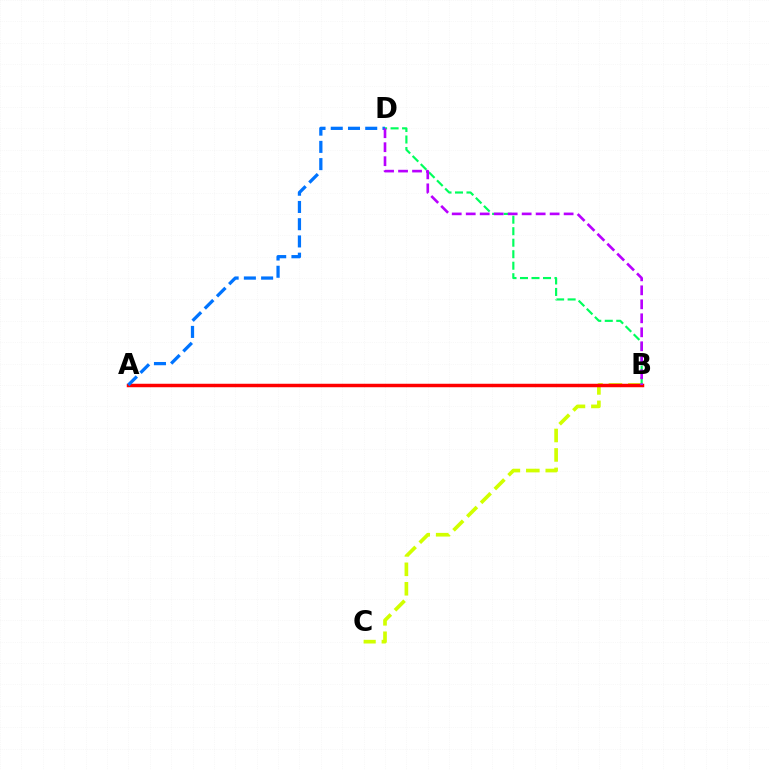{('B', 'C'): [{'color': '#d1ff00', 'line_style': 'dashed', 'thickness': 2.64}], ('A', 'B'): [{'color': '#ff0000', 'line_style': 'solid', 'thickness': 2.5}], ('B', 'D'): [{'color': '#00ff5c', 'line_style': 'dashed', 'thickness': 1.56}, {'color': '#b900ff', 'line_style': 'dashed', 'thickness': 1.9}], ('A', 'D'): [{'color': '#0074ff', 'line_style': 'dashed', 'thickness': 2.34}]}